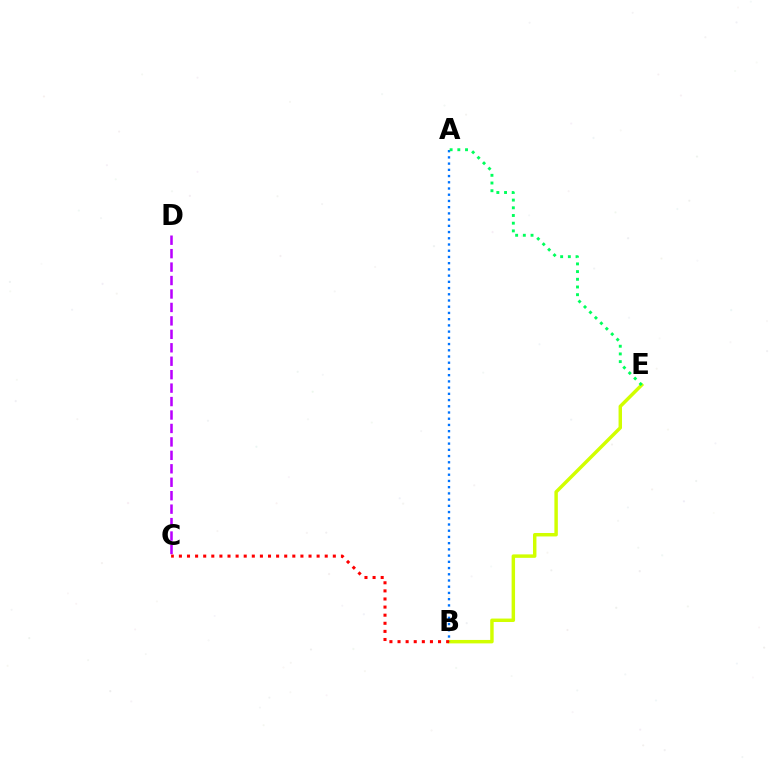{('B', 'E'): [{'color': '#d1ff00', 'line_style': 'solid', 'thickness': 2.48}], ('A', 'B'): [{'color': '#0074ff', 'line_style': 'dotted', 'thickness': 1.69}], ('A', 'E'): [{'color': '#00ff5c', 'line_style': 'dotted', 'thickness': 2.09}], ('C', 'D'): [{'color': '#b900ff', 'line_style': 'dashed', 'thickness': 1.83}], ('B', 'C'): [{'color': '#ff0000', 'line_style': 'dotted', 'thickness': 2.2}]}